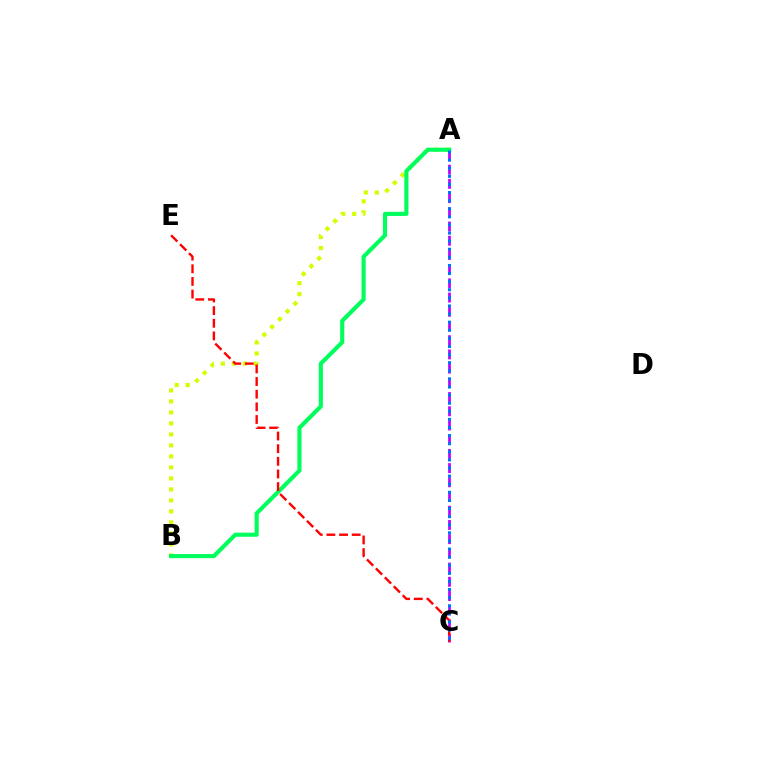{('A', 'B'): [{'color': '#d1ff00', 'line_style': 'dotted', 'thickness': 2.99}, {'color': '#00ff5c', 'line_style': 'solid', 'thickness': 2.97}], ('A', 'C'): [{'color': '#b900ff', 'line_style': 'dashed', 'thickness': 1.93}, {'color': '#0074ff', 'line_style': 'dotted', 'thickness': 2.2}], ('C', 'E'): [{'color': '#ff0000', 'line_style': 'dashed', 'thickness': 1.72}]}